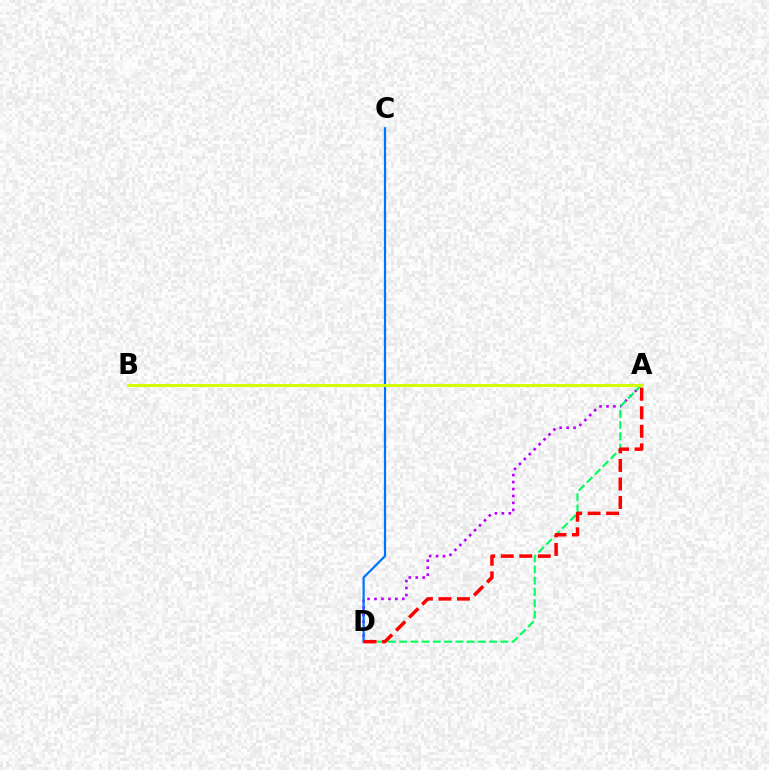{('A', 'D'): [{'color': '#b900ff', 'line_style': 'dotted', 'thickness': 1.89}, {'color': '#00ff5c', 'line_style': 'dashed', 'thickness': 1.53}, {'color': '#ff0000', 'line_style': 'dashed', 'thickness': 2.52}], ('C', 'D'): [{'color': '#0074ff', 'line_style': 'solid', 'thickness': 1.6}], ('A', 'B'): [{'color': '#d1ff00', 'line_style': 'solid', 'thickness': 2.15}]}